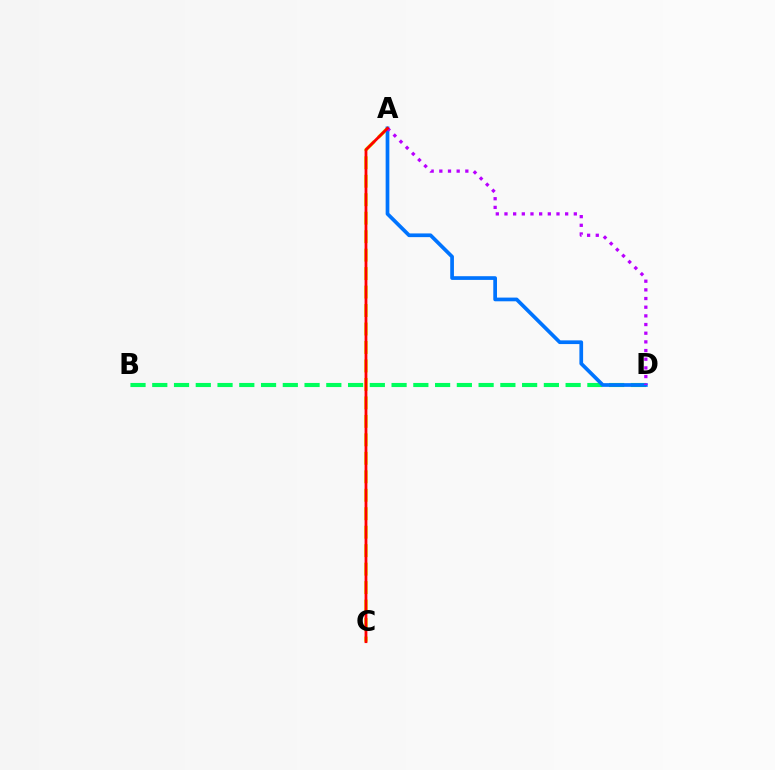{('B', 'D'): [{'color': '#00ff5c', 'line_style': 'dashed', 'thickness': 2.96}], ('A', 'C'): [{'color': '#d1ff00', 'line_style': 'dashed', 'thickness': 2.51}, {'color': '#ff0000', 'line_style': 'solid', 'thickness': 2.02}], ('A', 'D'): [{'color': '#0074ff', 'line_style': 'solid', 'thickness': 2.67}, {'color': '#b900ff', 'line_style': 'dotted', 'thickness': 2.36}]}